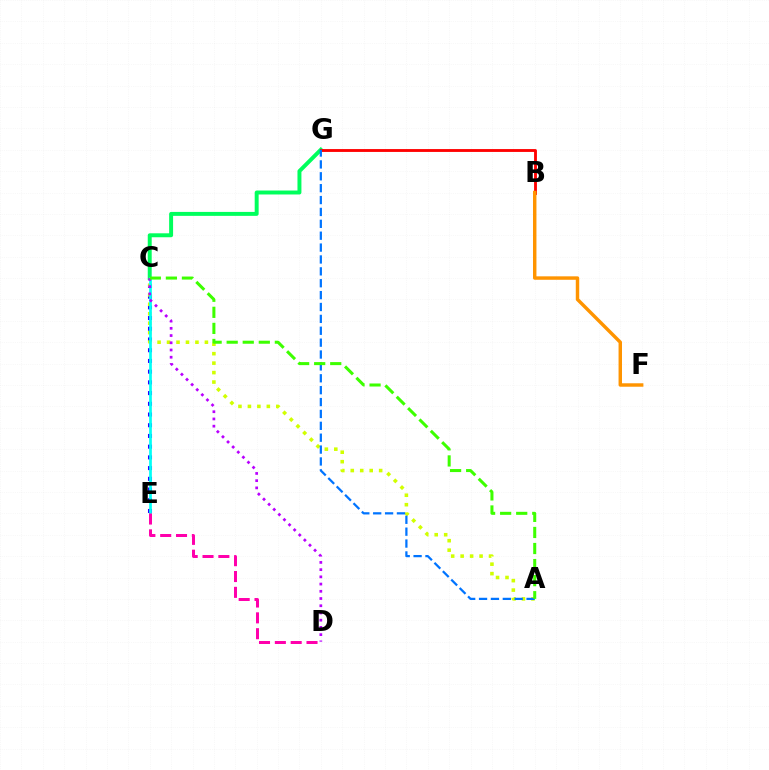{('C', 'G'): [{'color': '#00ff5c', 'line_style': 'solid', 'thickness': 2.85}], ('C', 'E'): [{'color': '#2500ff', 'line_style': 'dotted', 'thickness': 2.91}, {'color': '#00fff6', 'line_style': 'solid', 'thickness': 1.95}], ('B', 'G'): [{'color': '#ff0000', 'line_style': 'solid', 'thickness': 2.05}], ('A', 'C'): [{'color': '#d1ff00', 'line_style': 'dotted', 'thickness': 2.57}, {'color': '#3dff00', 'line_style': 'dashed', 'thickness': 2.18}], ('A', 'G'): [{'color': '#0074ff', 'line_style': 'dashed', 'thickness': 1.61}], ('C', 'D'): [{'color': '#b900ff', 'line_style': 'dotted', 'thickness': 1.96}], ('B', 'F'): [{'color': '#ff9400', 'line_style': 'solid', 'thickness': 2.48}], ('D', 'E'): [{'color': '#ff00ac', 'line_style': 'dashed', 'thickness': 2.15}]}